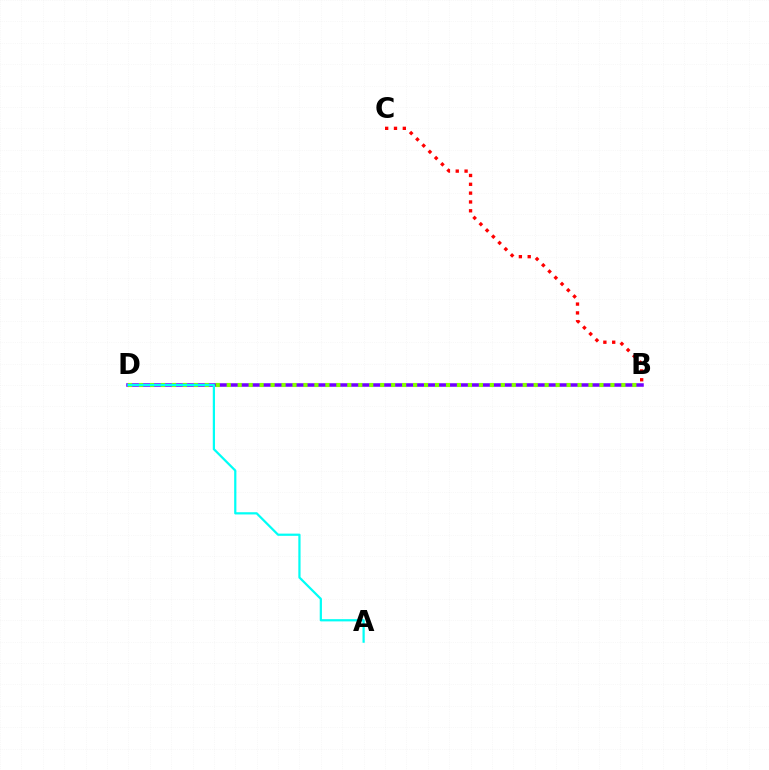{('B', 'C'): [{'color': '#ff0000', 'line_style': 'dotted', 'thickness': 2.4}], ('B', 'D'): [{'color': '#7200ff', 'line_style': 'solid', 'thickness': 2.55}, {'color': '#84ff00', 'line_style': 'dotted', 'thickness': 2.98}], ('A', 'D'): [{'color': '#00fff6', 'line_style': 'solid', 'thickness': 1.6}]}